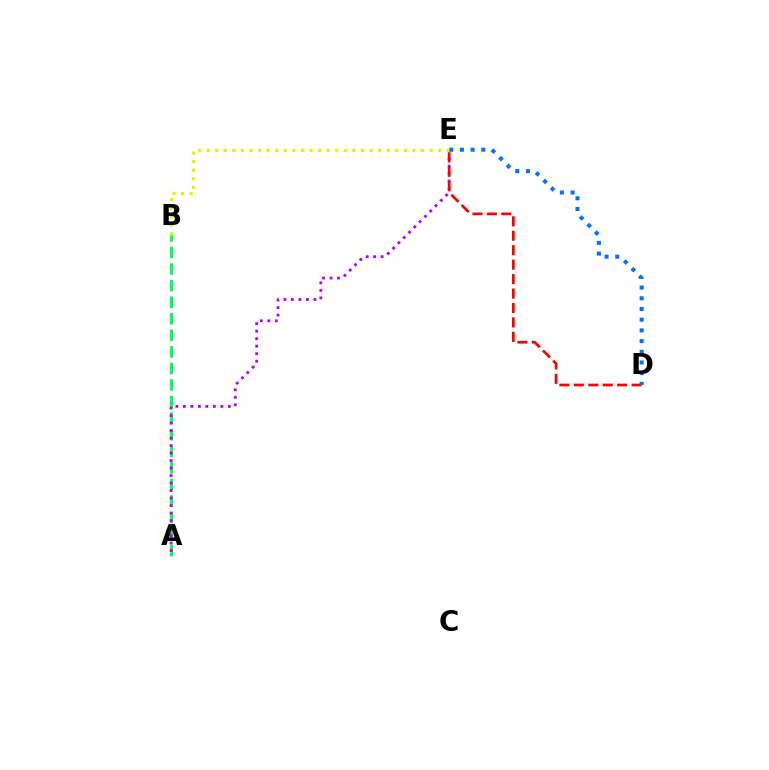{('A', 'B'): [{'color': '#00ff5c', 'line_style': 'dashed', 'thickness': 2.25}], ('A', 'E'): [{'color': '#b900ff', 'line_style': 'dotted', 'thickness': 2.04}], ('D', 'E'): [{'color': '#ff0000', 'line_style': 'dashed', 'thickness': 1.96}, {'color': '#0074ff', 'line_style': 'dotted', 'thickness': 2.91}], ('B', 'E'): [{'color': '#d1ff00', 'line_style': 'dotted', 'thickness': 2.33}]}